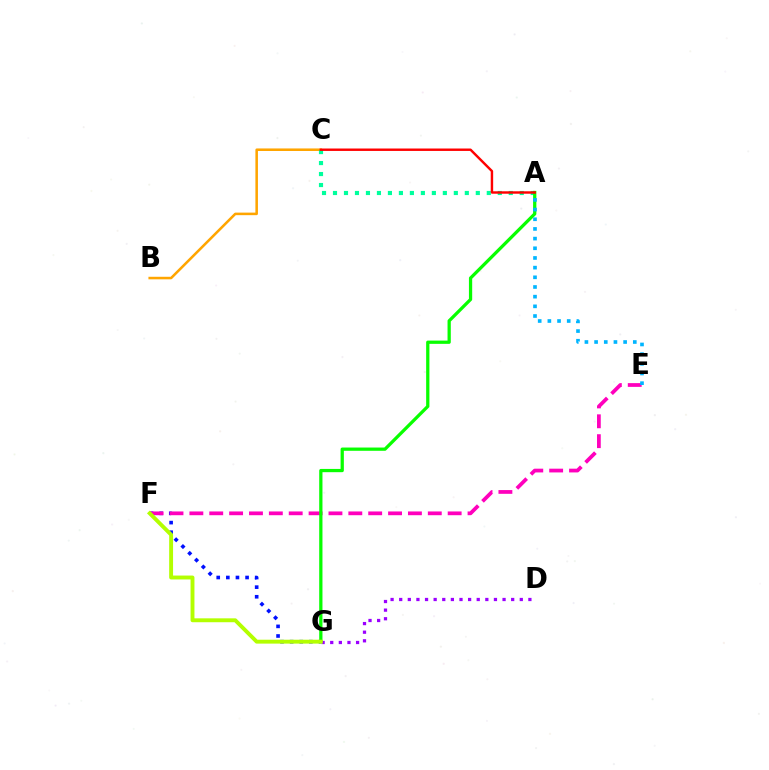{('F', 'G'): [{'color': '#0010ff', 'line_style': 'dotted', 'thickness': 2.61}, {'color': '#b3ff00', 'line_style': 'solid', 'thickness': 2.8}], ('B', 'C'): [{'color': '#ffa500', 'line_style': 'solid', 'thickness': 1.84}], ('E', 'F'): [{'color': '#ff00bd', 'line_style': 'dashed', 'thickness': 2.7}], ('A', 'C'): [{'color': '#00ff9d', 'line_style': 'dotted', 'thickness': 2.98}, {'color': '#ff0000', 'line_style': 'solid', 'thickness': 1.75}], ('A', 'G'): [{'color': '#08ff00', 'line_style': 'solid', 'thickness': 2.34}], ('D', 'G'): [{'color': '#9b00ff', 'line_style': 'dotted', 'thickness': 2.34}], ('A', 'E'): [{'color': '#00b5ff', 'line_style': 'dotted', 'thickness': 2.63}]}